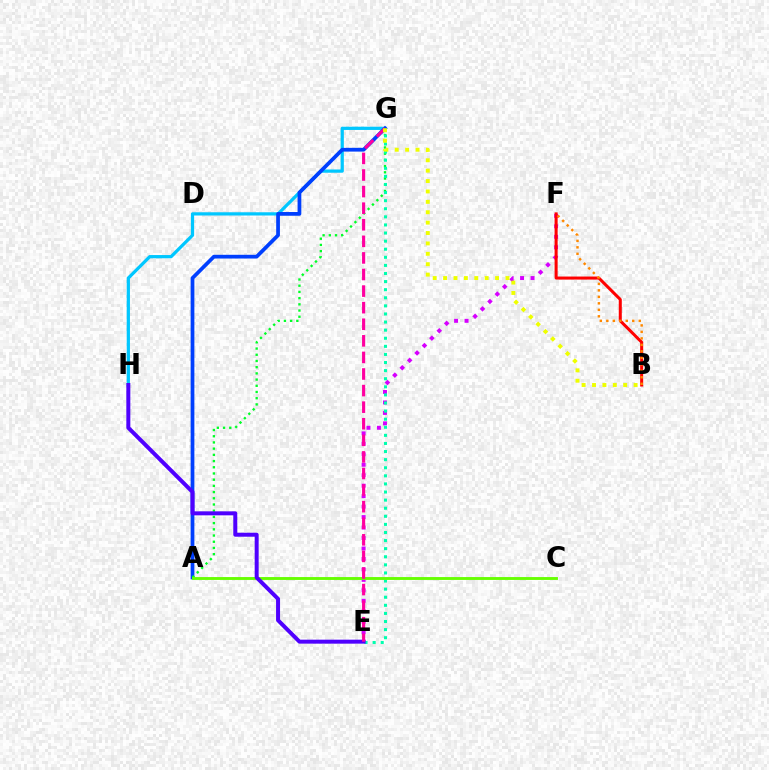{('G', 'H'): [{'color': '#00c7ff', 'line_style': 'solid', 'thickness': 2.33}], ('E', 'F'): [{'color': '#d600ff', 'line_style': 'dotted', 'thickness': 2.84}], ('A', 'G'): [{'color': '#003fff', 'line_style': 'solid', 'thickness': 2.69}, {'color': '#00ff27', 'line_style': 'dotted', 'thickness': 1.69}], ('B', 'F'): [{'color': '#ff0000', 'line_style': 'solid', 'thickness': 2.18}, {'color': '#ff8800', 'line_style': 'dotted', 'thickness': 1.76}], ('E', 'G'): [{'color': '#00ffaf', 'line_style': 'dotted', 'thickness': 2.2}, {'color': '#ff00a0', 'line_style': 'dashed', 'thickness': 2.25}], ('A', 'C'): [{'color': '#66ff00', 'line_style': 'solid', 'thickness': 2.07}], ('E', 'H'): [{'color': '#4f00ff', 'line_style': 'solid', 'thickness': 2.87}], ('B', 'G'): [{'color': '#eeff00', 'line_style': 'dotted', 'thickness': 2.82}]}